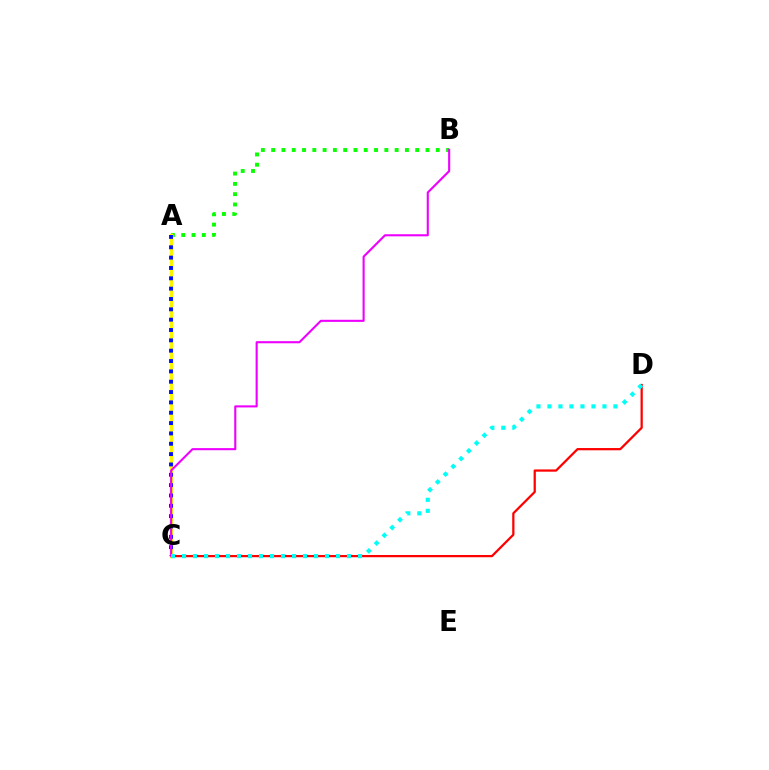{('C', 'D'): [{'color': '#ff0000', 'line_style': 'solid', 'thickness': 1.62}, {'color': '#00fff6', 'line_style': 'dotted', 'thickness': 2.99}], ('A', 'B'): [{'color': '#08ff00', 'line_style': 'dotted', 'thickness': 2.8}], ('A', 'C'): [{'color': '#fcf500', 'line_style': 'solid', 'thickness': 2.48}, {'color': '#0010ff', 'line_style': 'dotted', 'thickness': 2.81}], ('B', 'C'): [{'color': '#ee00ff', 'line_style': 'solid', 'thickness': 1.51}]}